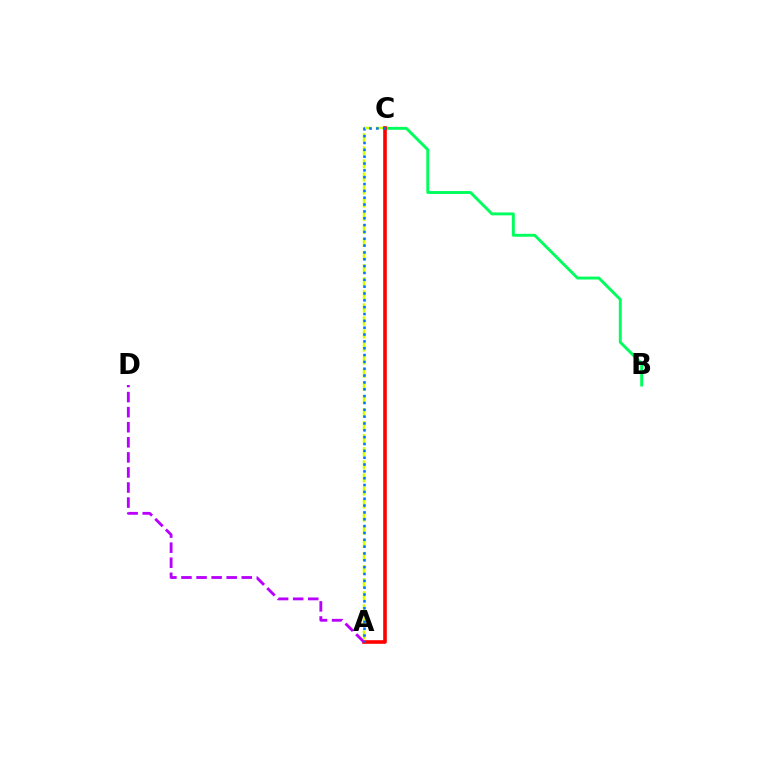{('B', 'C'): [{'color': '#00ff5c', 'line_style': 'solid', 'thickness': 2.1}], ('A', 'C'): [{'color': '#d1ff00', 'line_style': 'dashed', 'thickness': 1.78}, {'color': '#ff0000', 'line_style': 'solid', 'thickness': 2.61}, {'color': '#0074ff', 'line_style': 'dotted', 'thickness': 1.86}], ('A', 'D'): [{'color': '#b900ff', 'line_style': 'dashed', 'thickness': 2.05}]}